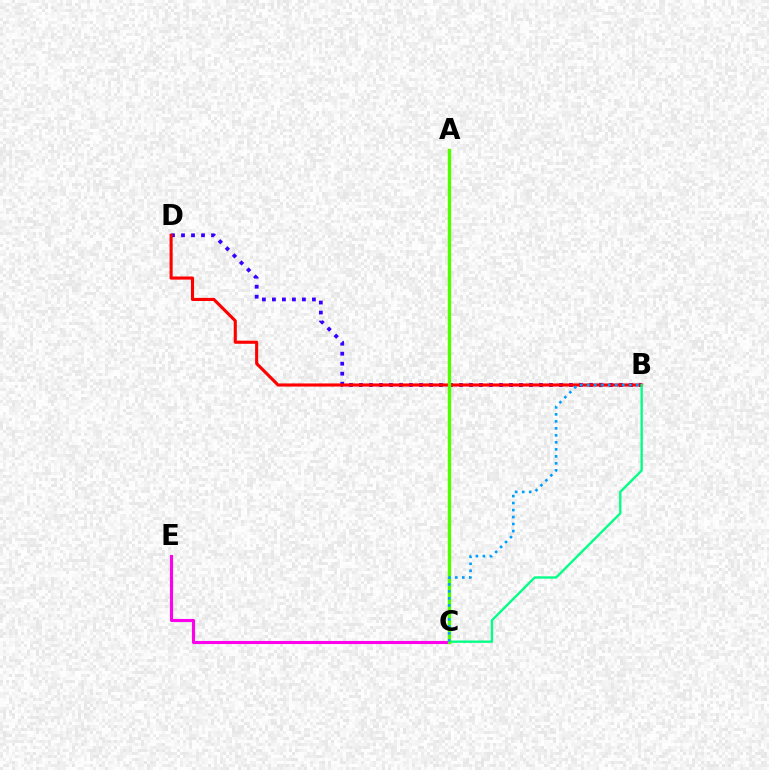{('B', 'D'): [{'color': '#3700ff', 'line_style': 'dotted', 'thickness': 2.72}, {'color': '#ff0000', 'line_style': 'solid', 'thickness': 2.24}], ('A', 'C'): [{'color': '#ffd500', 'line_style': 'solid', 'thickness': 1.63}, {'color': '#4fff00', 'line_style': 'solid', 'thickness': 2.36}], ('B', 'C'): [{'color': '#00ff86', 'line_style': 'solid', 'thickness': 1.68}, {'color': '#009eff', 'line_style': 'dotted', 'thickness': 1.9}], ('C', 'E'): [{'color': '#ff00ed', 'line_style': 'solid', 'thickness': 2.24}]}